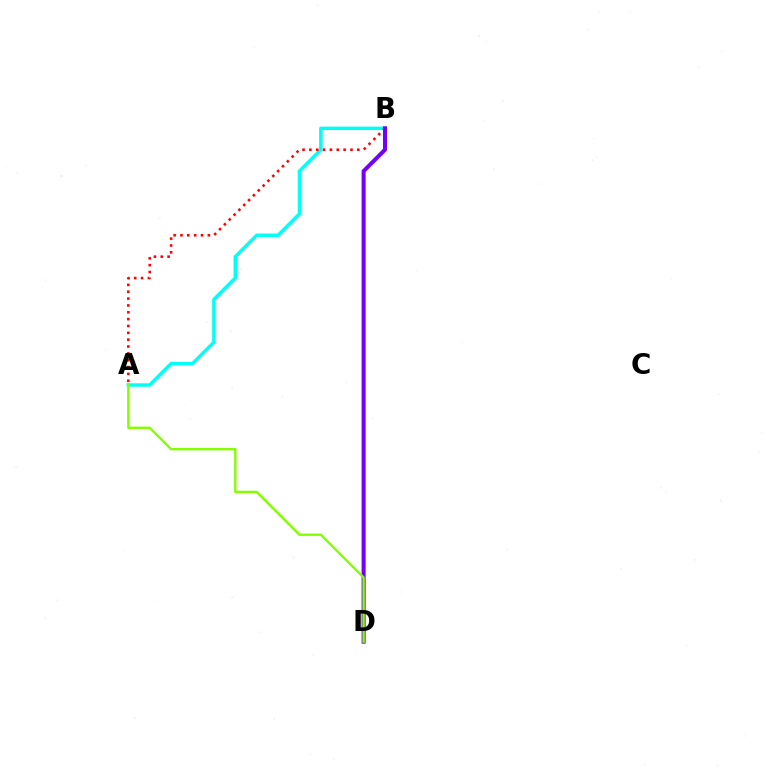{('A', 'B'): [{'color': '#00fff6', 'line_style': 'solid', 'thickness': 2.48}, {'color': '#ff0000', 'line_style': 'dotted', 'thickness': 1.86}], ('B', 'D'): [{'color': '#7200ff', 'line_style': 'solid', 'thickness': 2.89}], ('A', 'D'): [{'color': '#84ff00', 'line_style': 'solid', 'thickness': 1.73}]}